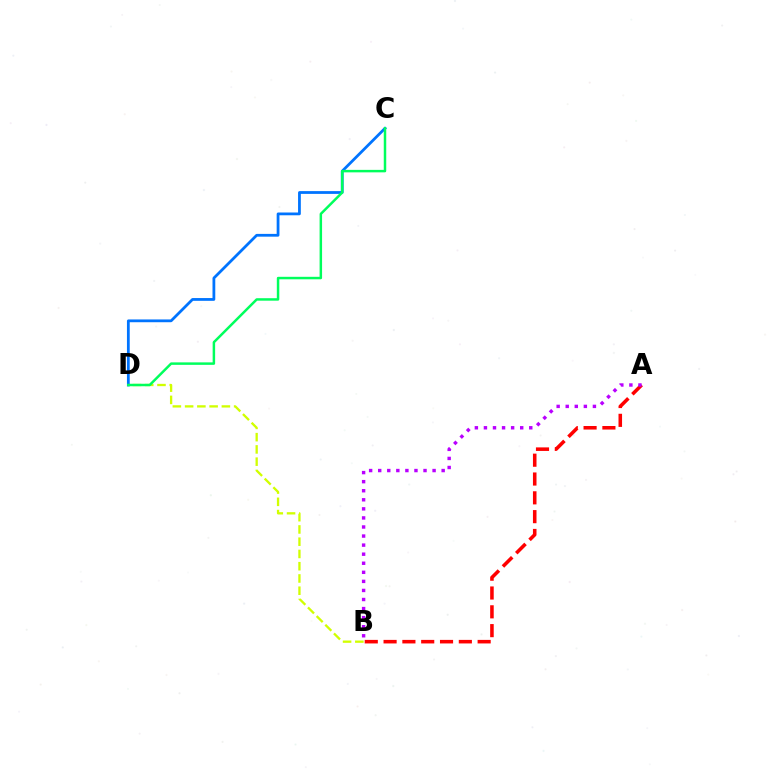{('A', 'B'): [{'color': '#ff0000', 'line_style': 'dashed', 'thickness': 2.56}, {'color': '#b900ff', 'line_style': 'dotted', 'thickness': 2.46}], ('B', 'D'): [{'color': '#d1ff00', 'line_style': 'dashed', 'thickness': 1.66}], ('C', 'D'): [{'color': '#0074ff', 'line_style': 'solid', 'thickness': 2.0}, {'color': '#00ff5c', 'line_style': 'solid', 'thickness': 1.79}]}